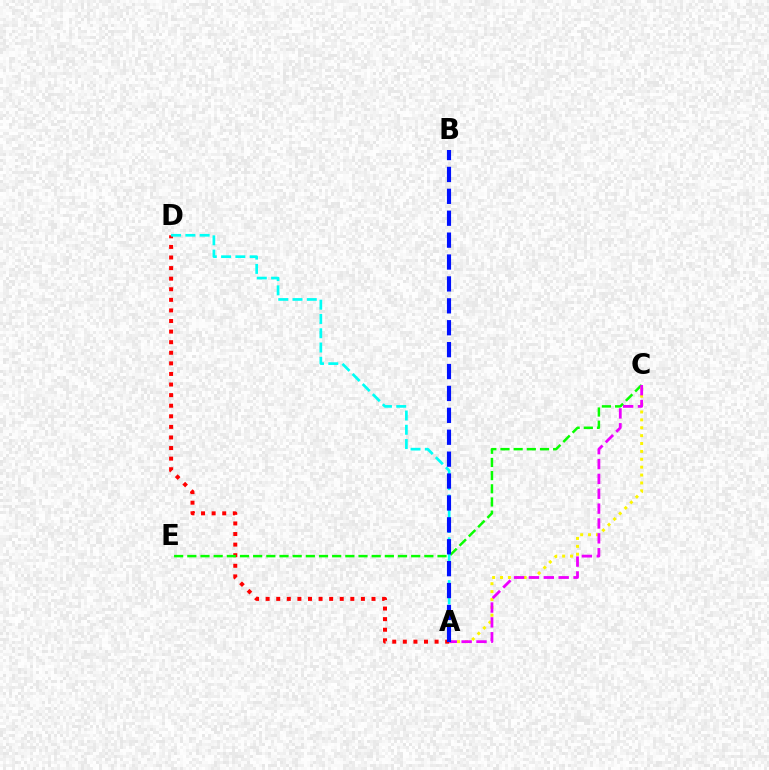{('A', 'D'): [{'color': '#ff0000', 'line_style': 'dotted', 'thickness': 2.88}, {'color': '#00fff6', 'line_style': 'dashed', 'thickness': 1.94}], ('C', 'E'): [{'color': '#08ff00', 'line_style': 'dashed', 'thickness': 1.79}], ('A', 'C'): [{'color': '#fcf500', 'line_style': 'dotted', 'thickness': 2.14}, {'color': '#ee00ff', 'line_style': 'dashed', 'thickness': 2.02}], ('A', 'B'): [{'color': '#0010ff', 'line_style': 'dashed', 'thickness': 2.98}]}